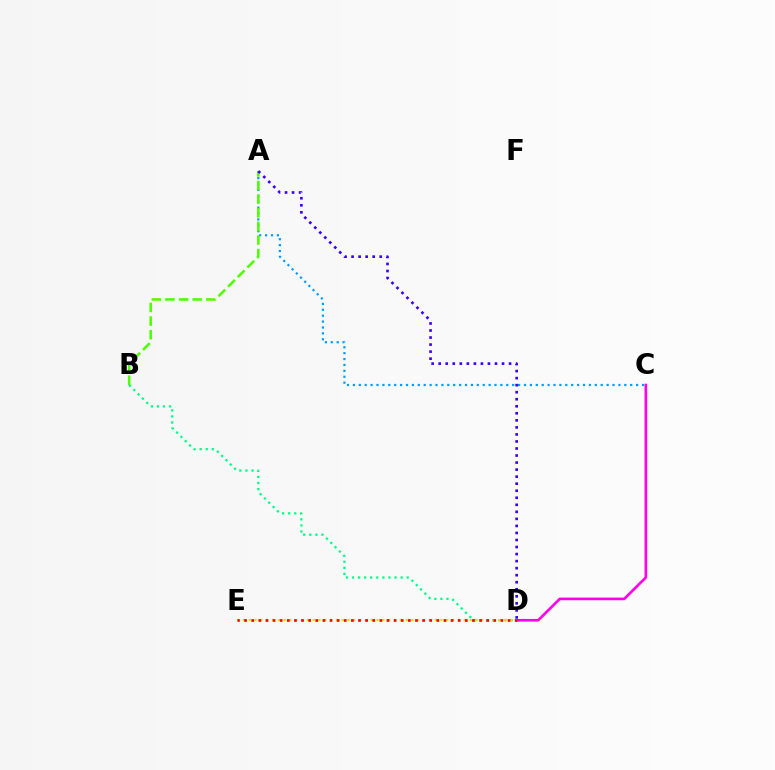{('C', 'D'): [{'color': '#ff00ed', 'line_style': 'solid', 'thickness': 1.9}], ('A', 'C'): [{'color': '#009eff', 'line_style': 'dotted', 'thickness': 1.6}], ('A', 'B'): [{'color': '#4fff00', 'line_style': 'dashed', 'thickness': 1.85}], ('A', 'D'): [{'color': '#3700ff', 'line_style': 'dotted', 'thickness': 1.91}], ('B', 'D'): [{'color': '#00ff86', 'line_style': 'dotted', 'thickness': 1.65}], ('D', 'E'): [{'color': '#ffd500', 'line_style': 'dotted', 'thickness': 1.58}, {'color': '#ff0000', 'line_style': 'dotted', 'thickness': 1.93}]}